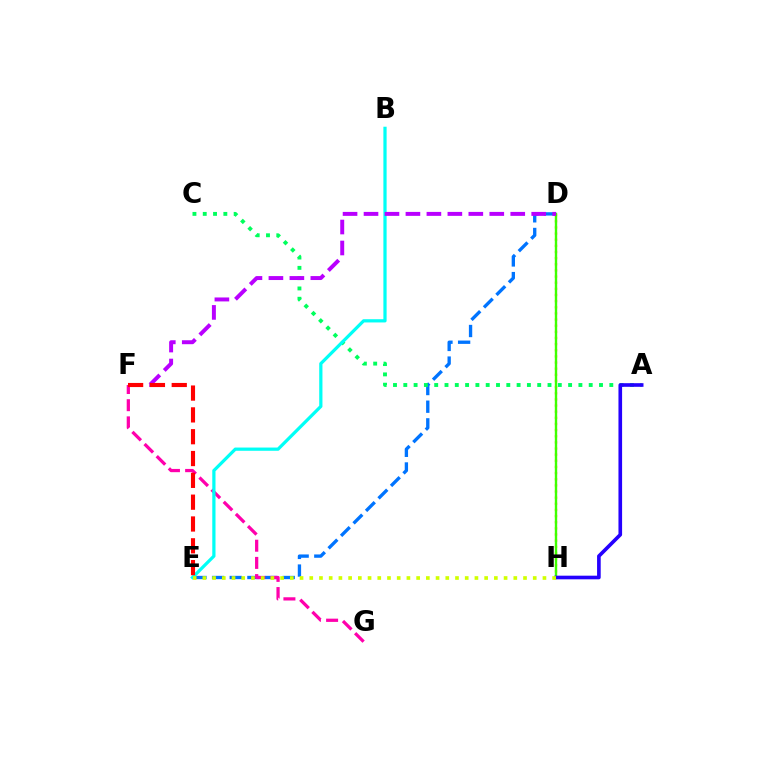{('D', 'H'): [{'color': '#ff9400', 'line_style': 'dotted', 'thickness': 1.67}, {'color': '#3dff00', 'line_style': 'solid', 'thickness': 1.71}], ('D', 'E'): [{'color': '#0074ff', 'line_style': 'dashed', 'thickness': 2.4}], ('A', 'C'): [{'color': '#00ff5c', 'line_style': 'dotted', 'thickness': 2.8}], ('F', 'G'): [{'color': '#ff00ac', 'line_style': 'dashed', 'thickness': 2.33}], ('B', 'E'): [{'color': '#00fff6', 'line_style': 'solid', 'thickness': 2.33}], ('A', 'H'): [{'color': '#2500ff', 'line_style': 'solid', 'thickness': 2.62}], ('D', 'F'): [{'color': '#b900ff', 'line_style': 'dashed', 'thickness': 2.85}], ('E', 'H'): [{'color': '#d1ff00', 'line_style': 'dotted', 'thickness': 2.64}], ('E', 'F'): [{'color': '#ff0000', 'line_style': 'dashed', 'thickness': 2.96}]}